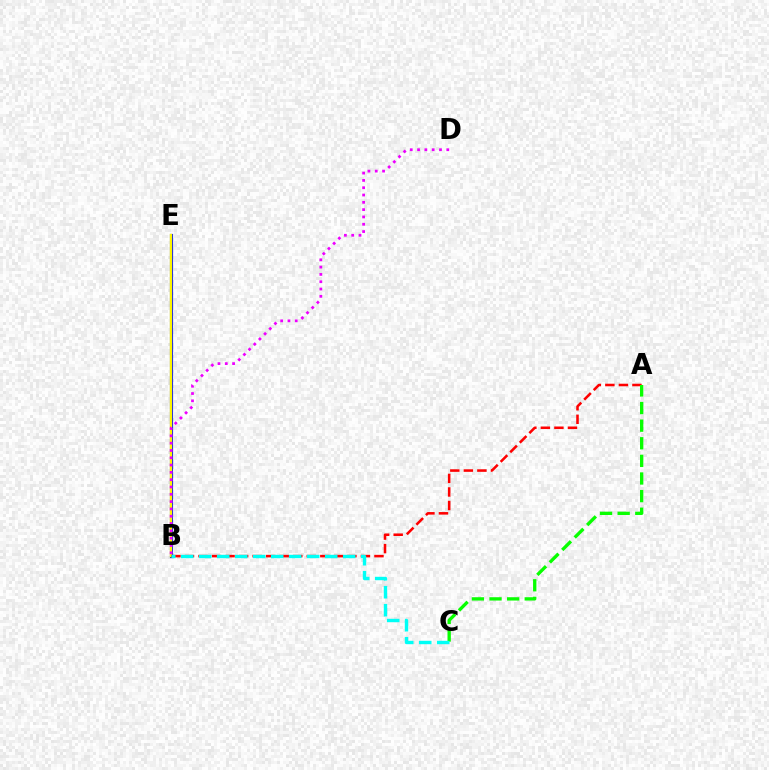{('B', 'E'): [{'color': '#0010ff', 'line_style': 'solid', 'thickness': 2.25}, {'color': '#fcf500', 'line_style': 'solid', 'thickness': 1.71}], ('A', 'B'): [{'color': '#ff0000', 'line_style': 'dashed', 'thickness': 1.84}], ('B', 'D'): [{'color': '#ee00ff', 'line_style': 'dotted', 'thickness': 1.99}], ('A', 'C'): [{'color': '#08ff00', 'line_style': 'dashed', 'thickness': 2.39}], ('B', 'C'): [{'color': '#00fff6', 'line_style': 'dashed', 'thickness': 2.45}]}